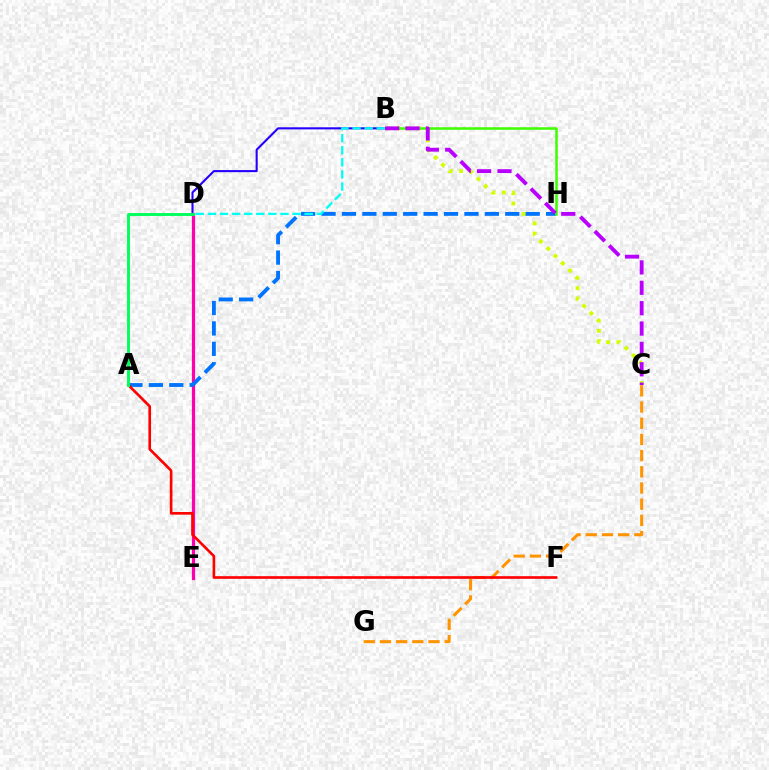{('C', 'G'): [{'color': '#ff9400', 'line_style': 'dashed', 'thickness': 2.2}], ('B', 'D'): [{'color': '#2500ff', 'line_style': 'solid', 'thickness': 1.5}, {'color': '#00fff6', 'line_style': 'dashed', 'thickness': 1.64}], ('D', 'E'): [{'color': '#ff00ac', 'line_style': 'solid', 'thickness': 2.31}], ('B', 'C'): [{'color': '#d1ff00', 'line_style': 'dotted', 'thickness': 2.8}, {'color': '#b900ff', 'line_style': 'dashed', 'thickness': 2.77}], ('A', 'H'): [{'color': '#0074ff', 'line_style': 'dashed', 'thickness': 2.77}], ('B', 'H'): [{'color': '#3dff00', 'line_style': 'solid', 'thickness': 1.8}], ('A', 'F'): [{'color': '#ff0000', 'line_style': 'solid', 'thickness': 1.9}], ('A', 'D'): [{'color': '#00ff5c', 'line_style': 'solid', 'thickness': 2.1}]}